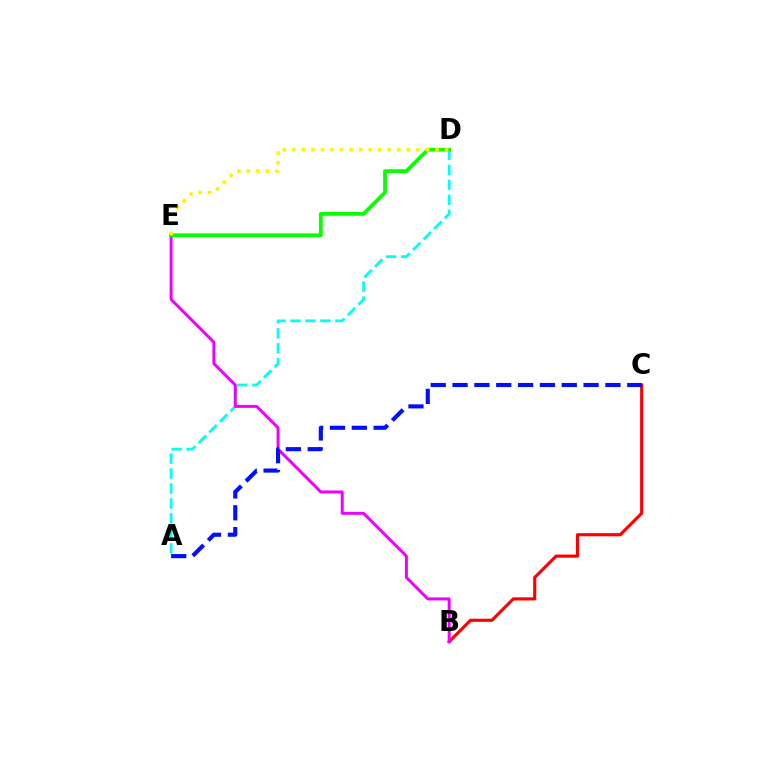{('A', 'D'): [{'color': '#00fff6', 'line_style': 'dashed', 'thickness': 2.03}], ('B', 'C'): [{'color': '#ff0000', 'line_style': 'solid', 'thickness': 2.26}], ('B', 'E'): [{'color': '#ee00ff', 'line_style': 'solid', 'thickness': 2.14}], ('D', 'E'): [{'color': '#08ff00', 'line_style': 'solid', 'thickness': 2.71}, {'color': '#fcf500', 'line_style': 'dotted', 'thickness': 2.59}], ('A', 'C'): [{'color': '#0010ff', 'line_style': 'dashed', 'thickness': 2.97}]}